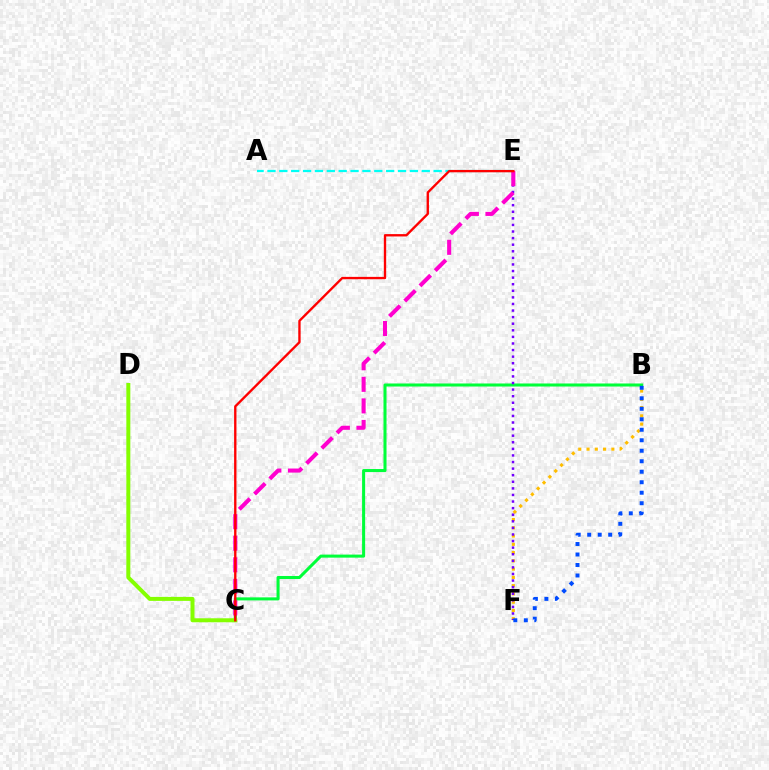{('B', 'C'): [{'color': '#00ff39', 'line_style': 'solid', 'thickness': 2.19}], ('B', 'F'): [{'color': '#ffbd00', 'line_style': 'dotted', 'thickness': 2.25}, {'color': '#004bff', 'line_style': 'dotted', 'thickness': 2.85}], ('E', 'F'): [{'color': '#7200ff', 'line_style': 'dotted', 'thickness': 1.79}], ('C', 'D'): [{'color': '#84ff00', 'line_style': 'solid', 'thickness': 2.87}], ('A', 'E'): [{'color': '#00fff6', 'line_style': 'dashed', 'thickness': 1.61}], ('C', 'E'): [{'color': '#ff00cf', 'line_style': 'dashed', 'thickness': 2.93}, {'color': '#ff0000', 'line_style': 'solid', 'thickness': 1.69}]}